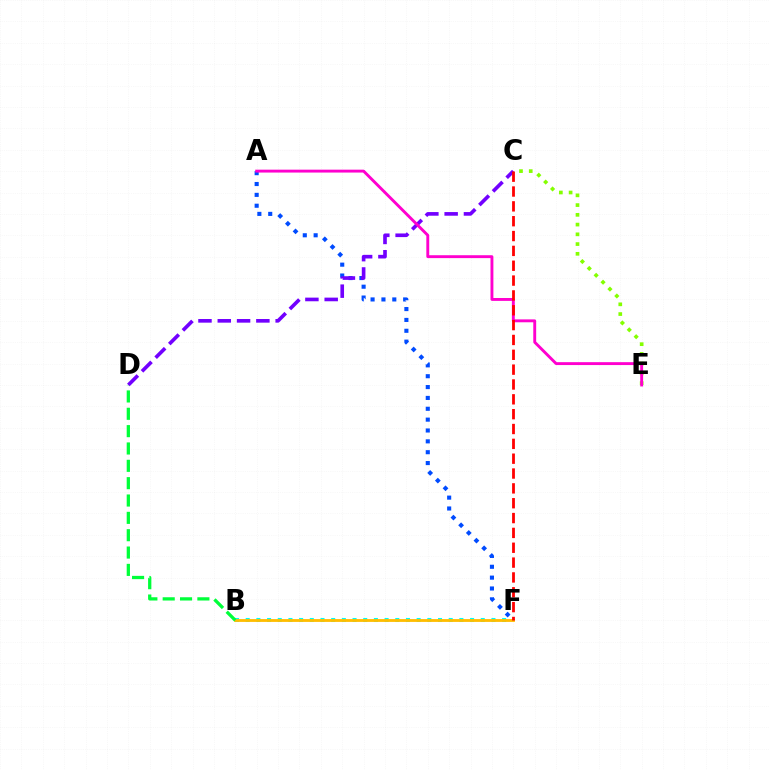{('A', 'F'): [{'color': '#004bff', 'line_style': 'dotted', 'thickness': 2.95}], ('B', 'F'): [{'color': '#00fff6', 'line_style': 'dotted', 'thickness': 2.9}, {'color': '#ffbd00', 'line_style': 'solid', 'thickness': 2.03}], ('C', 'E'): [{'color': '#84ff00', 'line_style': 'dotted', 'thickness': 2.65}], ('C', 'D'): [{'color': '#7200ff', 'line_style': 'dashed', 'thickness': 2.62}], ('A', 'E'): [{'color': '#ff00cf', 'line_style': 'solid', 'thickness': 2.08}], ('C', 'F'): [{'color': '#ff0000', 'line_style': 'dashed', 'thickness': 2.02}], ('B', 'D'): [{'color': '#00ff39', 'line_style': 'dashed', 'thickness': 2.36}]}